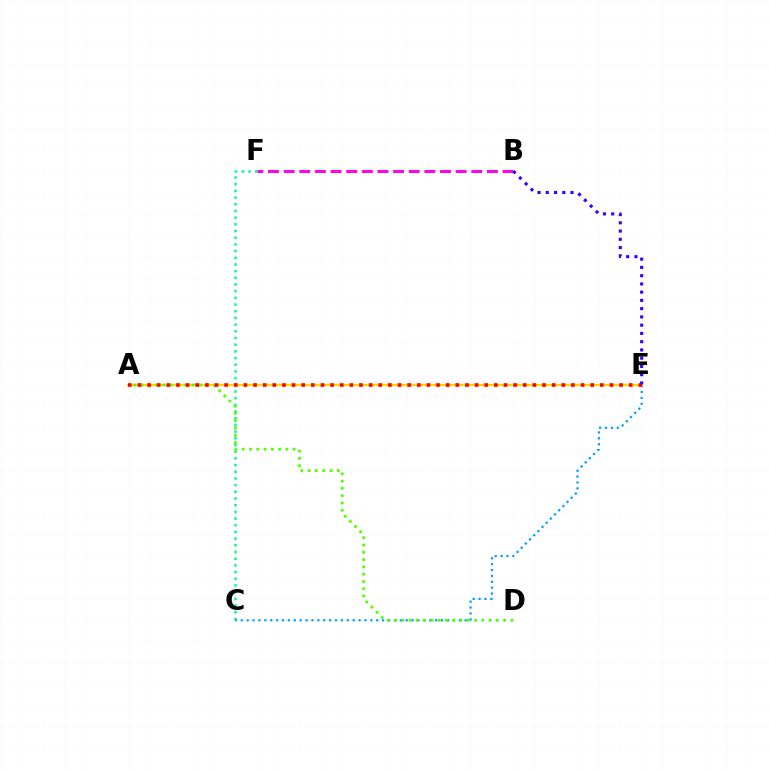{('C', 'F'): [{'color': '#00ff86', 'line_style': 'dotted', 'thickness': 1.82}], ('C', 'E'): [{'color': '#009eff', 'line_style': 'dotted', 'thickness': 1.6}], ('A', 'E'): [{'color': '#ffd500', 'line_style': 'solid', 'thickness': 1.66}, {'color': '#ff0000', 'line_style': 'dotted', 'thickness': 2.62}], ('B', 'F'): [{'color': '#ff00ed', 'line_style': 'dashed', 'thickness': 2.12}], ('A', 'D'): [{'color': '#4fff00', 'line_style': 'dotted', 'thickness': 1.98}], ('B', 'E'): [{'color': '#3700ff', 'line_style': 'dotted', 'thickness': 2.24}]}